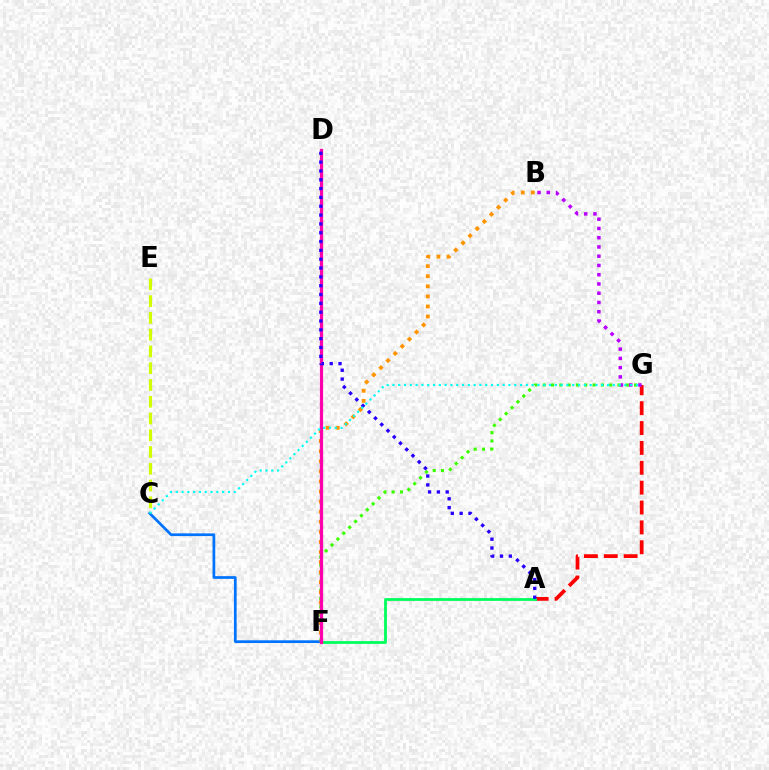{('A', 'G'): [{'color': '#ff0000', 'line_style': 'dashed', 'thickness': 2.7}], ('B', 'G'): [{'color': '#b900ff', 'line_style': 'dotted', 'thickness': 2.51}], ('F', 'G'): [{'color': '#3dff00', 'line_style': 'dotted', 'thickness': 2.26}], ('C', 'F'): [{'color': '#0074ff', 'line_style': 'solid', 'thickness': 1.96}], ('B', 'F'): [{'color': '#ff9400', 'line_style': 'dotted', 'thickness': 2.74}], ('A', 'F'): [{'color': '#00ff5c', 'line_style': 'solid', 'thickness': 2.01}], ('C', 'E'): [{'color': '#d1ff00', 'line_style': 'dashed', 'thickness': 2.28}], ('D', 'F'): [{'color': '#ff00ac', 'line_style': 'solid', 'thickness': 2.32}], ('A', 'D'): [{'color': '#2500ff', 'line_style': 'dotted', 'thickness': 2.4}], ('C', 'G'): [{'color': '#00fff6', 'line_style': 'dotted', 'thickness': 1.58}]}